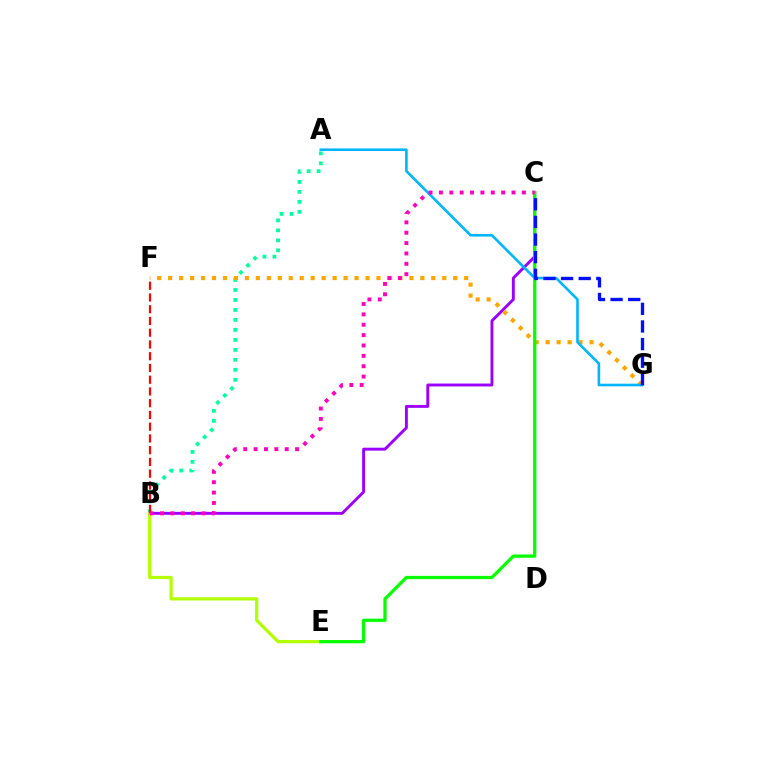{('A', 'B'): [{'color': '#00ff9d', 'line_style': 'dotted', 'thickness': 2.71}], ('B', 'C'): [{'color': '#9b00ff', 'line_style': 'solid', 'thickness': 2.09}, {'color': '#ff00bd', 'line_style': 'dotted', 'thickness': 2.82}], ('B', 'E'): [{'color': '#b3ff00', 'line_style': 'solid', 'thickness': 2.33}], ('B', 'F'): [{'color': '#ff0000', 'line_style': 'dashed', 'thickness': 1.6}], ('F', 'G'): [{'color': '#ffa500', 'line_style': 'dotted', 'thickness': 2.98}], ('C', 'E'): [{'color': '#08ff00', 'line_style': 'solid', 'thickness': 2.34}], ('A', 'G'): [{'color': '#00b5ff', 'line_style': 'solid', 'thickness': 1.88}], ('C', 'G'): [{'color': '#0010ff', 'line_style': 'dashed', 'thickness': 2.39}]}